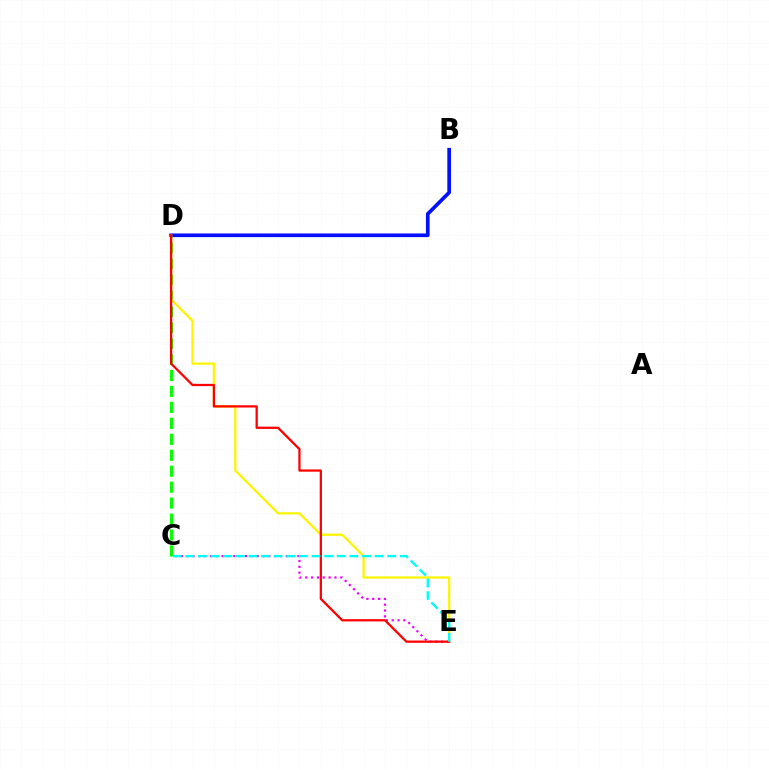{('C', 'D'): [{'color': '#08ff00', 'line_style': 'dashed', 'thickness': 2.17}], ('B', 'D'): [{'color': '#0010ff', 'line_style': 'solid', 'thickness': 2.65}], ('D', 'E'): [{'color': '#fcf500', 'line_style': 'solid', 'thickness': 1.63}, {'color': '#ff0000', 'line_style': 'solid', 'thickness': 1.62}], ('C', 'E'): [{'color': '#ee00ff', 'line_style': 'dotted', 'thickness': 1.59}, {'color': '#00fff6', 'line_style': 'dashed', 'thickness': 1.71}]}